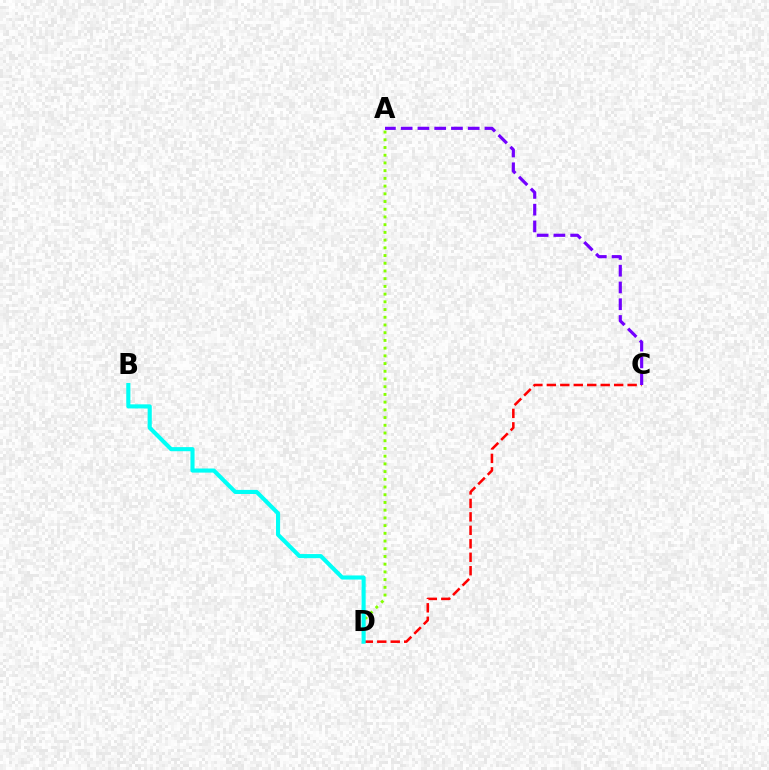{('C', 'D'): [{'color': '#ff0000', 'line_style': 'dashed', 'thickness': 1.83}], ('A', 'C'): [{'color': '#7200ff', 'line_style': 'dashed', 'thickness': 2.28}], ('A', 'D'): [{'color': '#84ff00', 'line_style': 'dotted', 'thickness': 2.1}], ('B', 'D'): [{'color': '#00fff6', 'line_style': 'solid', 'thickness': 2.95}]}